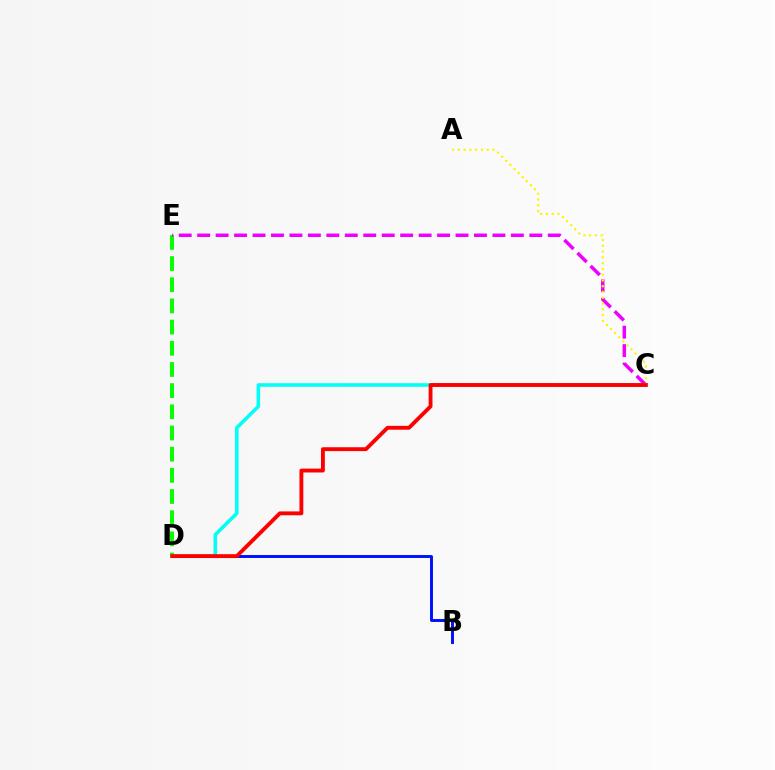{('B', 'D'): [{'color': '#0010ff', 'line_style': 'solid', 'thickness': 2.12}], ('D', 'E'): [{'color': '#08ff00', 'line_style': 'dashed', 'thickness': 2.88}], ('C', 'E'): [{'color': '#ee00ff', 'line_style': 'dashed', 'thickness': 2.51}], ('C', 'D'): [{'color': '#00fff6', 'line_style': 'solid', 'thickness': 2.57}, {'color': '#ff0000', 'line_style': 'solid', 'thickness': 2.78}], ('A', 'C'): [{'color': '#fcf500', 'line_style': 'dotted', 'thickness': 1.57}]}